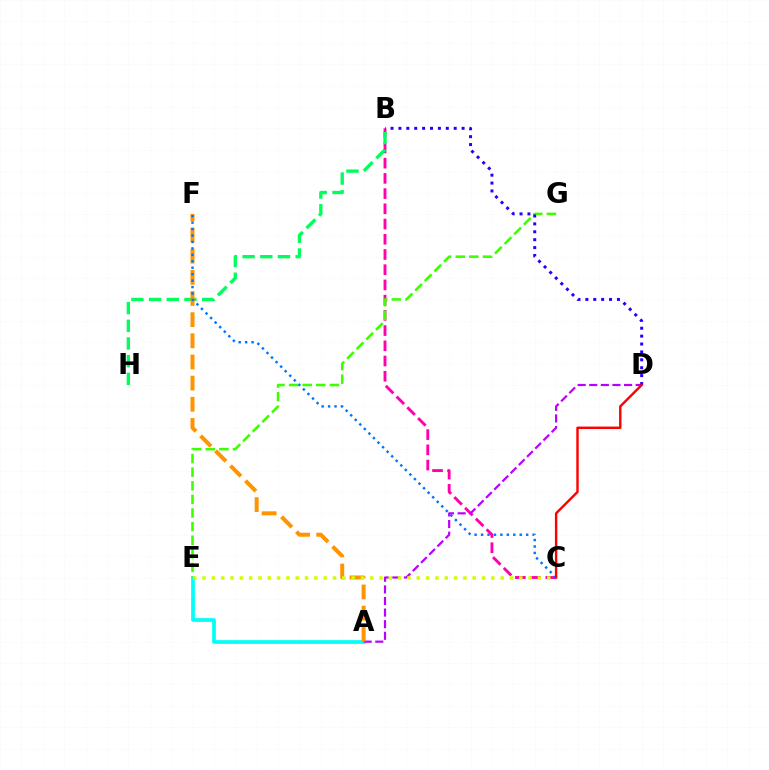{('A', 'E'): [{'color': '#00fff6', 'line_style': 'solid', 'thickness': 2.67}], ('B', 'C'): [{'color': '#ff00ac', 'line_style': 'dashed', 'thickness': 2.07}], ('A', 'D'): [{'color': '#b900ff', 'line_style': 'dashed', 'thickness': 1.58}], ('B', 'H'): [{'color': '#00ff5c', 'line_style': 'dashed', 'thickness': 2.4}], ('A', 'F'): [{'color': '#ff9400', 'line_style': 'dashed', 'thickness': 2.87}], ('C', 'F'): [{'color': '#0074ff', 'line_style': 'dotted', 'thickness': 1.75}], ('E', 'G'): [{'color': '#3dff00', 'line_style': 'dashed', 'thickness': 1.85}], ('B', 'D'): [{'color': '#2500ff', 'line_style': 'dotted', 'thickness': 2.15}], ('C', 'E'): [{'color': '#d1ff00', 'line_style': 'dotted', 'thickness': 2.53}], ('C', 'D'): [{'color': '#ff0000', 'line_style': 'solid', 'thickness': 1.74}]}